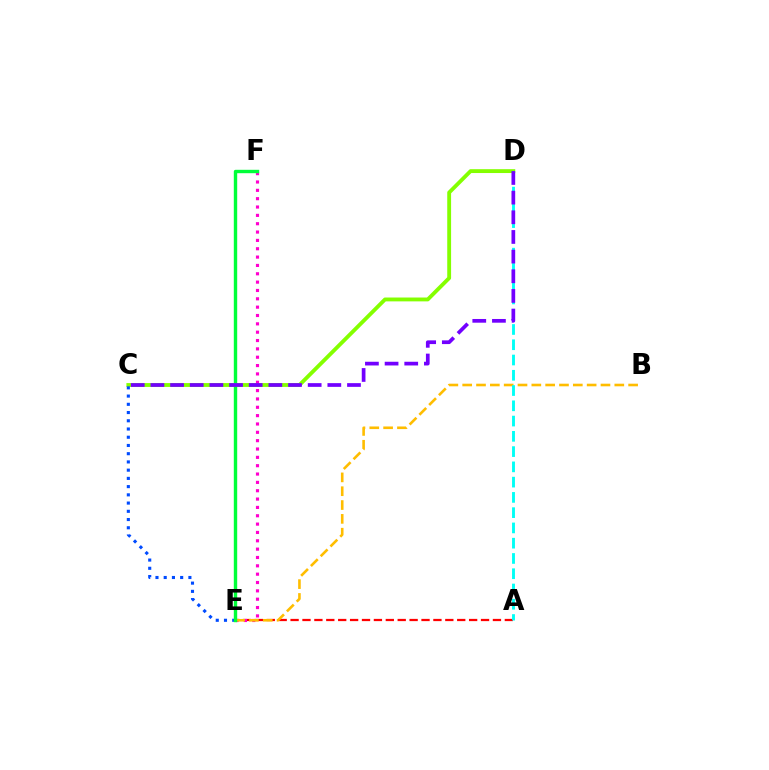{('C', 'D'): [{'color': '#84ff00', 'line_style': 'solid', 'thickness': 2.77}, {'color': '#7200ff', 'line_style': 'dashed', 'thickness': 2.67}], ('C', 'E'): [{'color': '#004bff', 'line_style': 'dotted', 'thickness': 2.24}], ('A', 'E'): [{'color': '#ff0000', 'line_style': 'dashed', 'thickness': 1.62}], ('E', 'F'): [{'color': '#ff00cf', 'line_style': 'dotted', 'thickness': 2.27}, {'color': '#00ff39', 'line_style': 'solid', 'thickness': 2.45}], ('B', 'E'): [{'color': '#ffbd00', 'line_style': 'dashed', 'thickness': 1.88}], ('A', 'D'): [{'color': '#00fff6', 'line_style': 'dashed', 'thickness': 2.07}]}